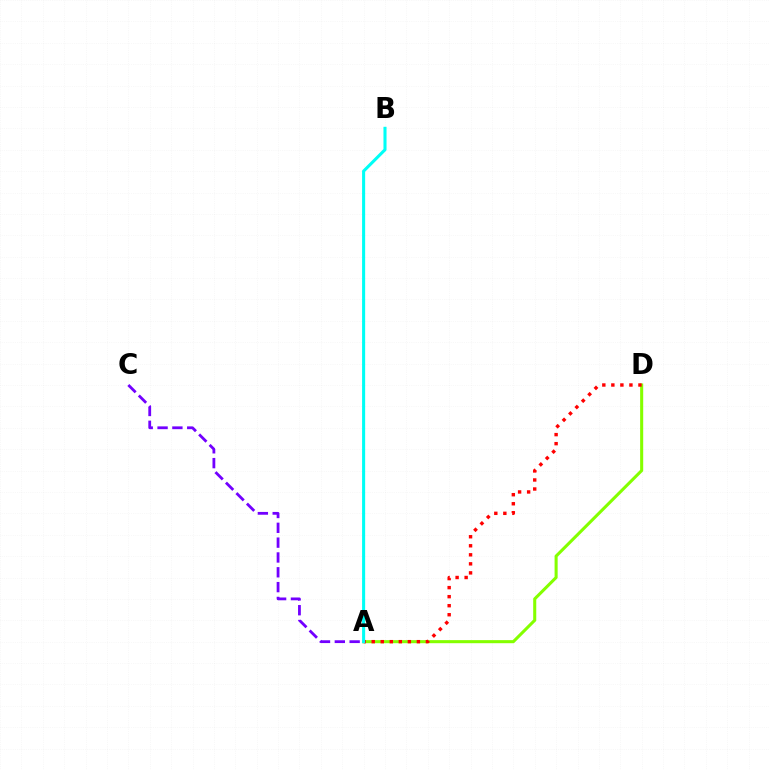{('A', 'D'): [{'color': '#84ff00', 'line_style': 'solid', 'thickness': 2.2}, {'color': '#ff0000', 'line_style': 'dotted', 'thickness': 2.45}], ('A', 'B'): [{'color': '#00fff6', 'line_style': 'solid', 'thickness': 2.21}], ('A', 'C'): [{'color': '#7200ff', 'line_style': 'dashed', 'thickness': 2.01}]}